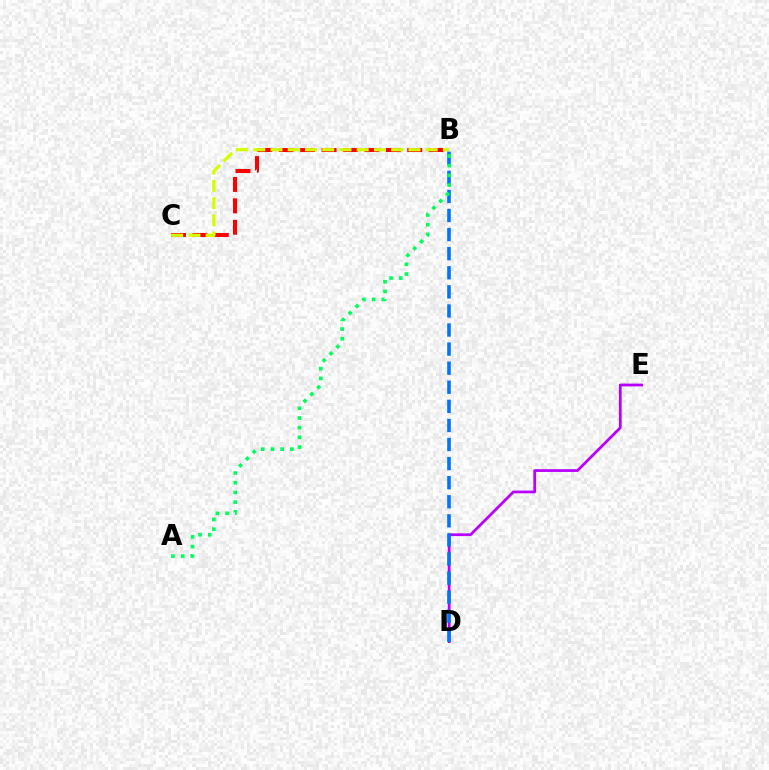{('B', 'C'): [{'color': '#ff0000', 'line_style': 'dashed', 'thickness': 2.91}, {'color': '#d1ff00', 'line_style': 'dashed', 'thickness': 2.34}], ('D', 'E'): [{'color': '#b900ff', 'line_style': 'solid', 'thickness': 1.98}], ('B', 'D'): [{'color': '#0074ff', 'line_style': 'dashed', 'thickness': 2.59}], ('A', 'B'): [{'color': '#00ff5c', 'line_style': 'dotted', 'thickness': 2.63}]}